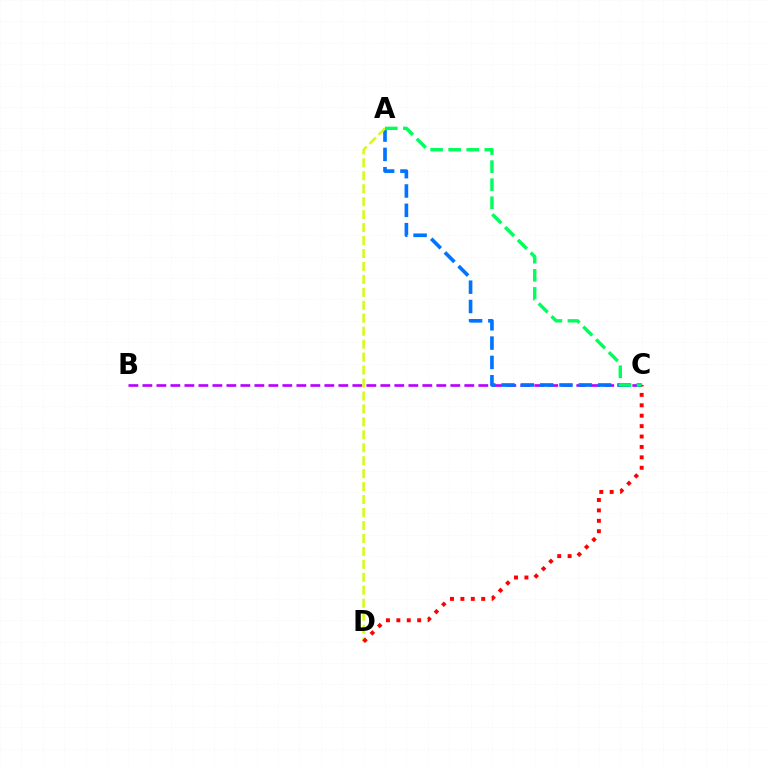{('B', 'C'): [{'color': '#b900ff', 'line_style': 'dashed', 'thickness': 1.9}], ('A', 'C'): [{'color': '#0074ff', 'line_style': 'dashed', 'thickness': 2.63}, {'color': '#00ff5c', 'line_style': 'dashed', 'thickness': 2.45}], ('A', 'D'): [{'color': '#d1ff00', 'line_style': 'dashed', 'thickness': 1.76}], ('C', 'D'): [{'color': '#ff0000', 'line_style': 'dotted', 'thickness': 2.83}]}